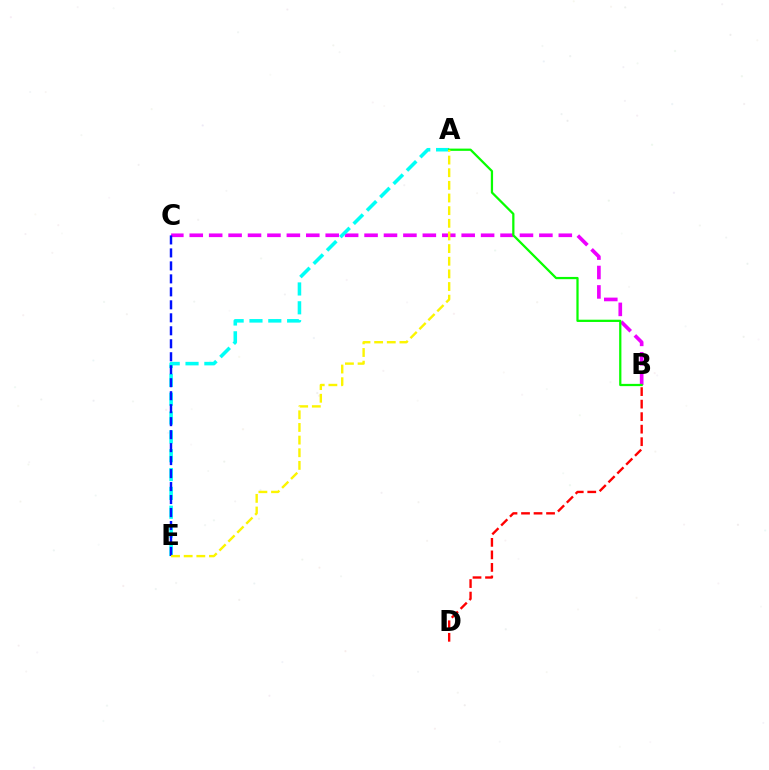{('B', 'C'): [{'color': '#ee00ff', 'line_style': 'dashed', 'thickness': 2.64}], ('A', 'E'): [{'color': '#00fff6', 'line_style': 'dashed', 'thickness': 2.56}, {'color': '#fcf500', 'line_style': 'dashed', 'thickness': 1.72}], ('A', 'B'): [{'color': '#08ff00', 'line_style': 'solid', 'thickness': 1.62}], ('C', 'E'): [{'color': '#0010ff', 'line_style': 'dashed', 'thickness': 1.76}], ('B', 'D'): [{'color': '#ff0000', 'line_style': 'dashed', 'thickness': 1.7}]}